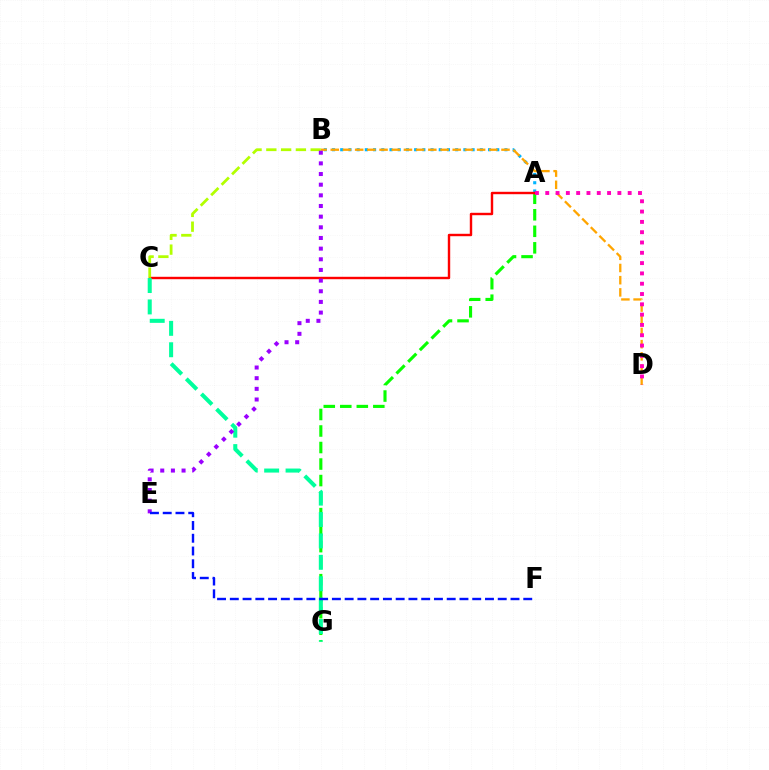{('A', 'B'): [{'color': '#00b5ff', 'line_style': 'dotted', 'thickness': 2.23}], ('A', 'G'): [{'color': '#08ff00', 'line_style': 'dashed', 'thickness': 2.24}], ('B', 'D'): [{'color': '#ffa500', 'line_style': 'dashed', 'thickness': 1.66}], ('A', 'C'): [{'color': '#ff0000', 'line_style': 'solid', 'thickness': 1.74}], ('B', 'C'): [{'color': '#b3ff00', 'line_style': 'dashed', 'thickness': 2.01}], ('A', 'D'): [{'color': '#ff00bd', 'line_style': 'dotted', 'thickness': 2.8}], ('C', 'G'): [{'color': '#00ff9d', 'line_style': 'dashed', 'thickness': 2.91}], ('B', 'E'): [{'color': '#9b00ff', 'line_style': 'dotted', 'thickness': 2.9}], ('E', 'F'): [{'color': '#0010ff', 'line_style': 'dashed', 'thickness': 1.73}]}